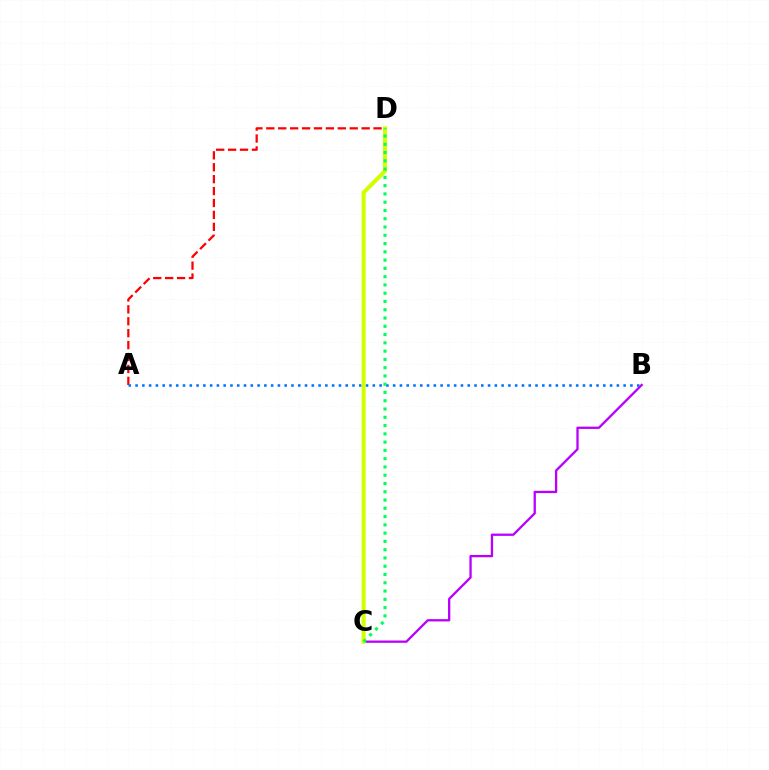{('A', 'D'): [{'color': '#ff0000', 'line_style': 'dashed', 'thickness': 1.62}], ('A', 'B'): [{'color': '#0074ff', 'line_style': 'dotted', 'thickness': 1.84}], ('B', 'C'): [{'color': '#b900ff', 'line_style': 'solid', 'thickness': 1.65}], ('C', 'D'): [{'color': '#d1ff00', 'line_style': 'solid', 'thickness': 2.95}, {'color': '#00ff5c', 'line_style': 'dotted', 'thickness': 2.25}]}